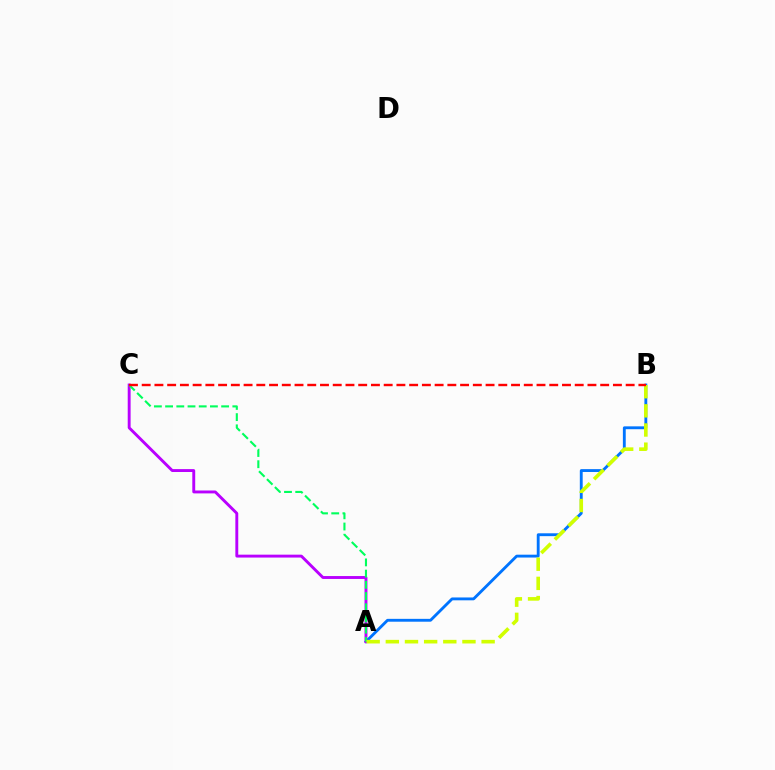{('A', 'B'): [{'color': '#0074ff', 'line_style': 'solid', 'thickness': 2.06}, {'color': '#d1ff00', 'line_style': 'dashed', 'thickness': 2.6}], ('A', 'C'): [{'color': '#b900ff', 'line_style': 'solid', 'thickness': 2.09}, {'color': '#00ff5c', 'line_style': 'dashed', 'thickness': 1.52}], ('B', 'C'): [{'color': '#ff0000', 'line_style': 'dashed', 'thickness': 1.73}]}